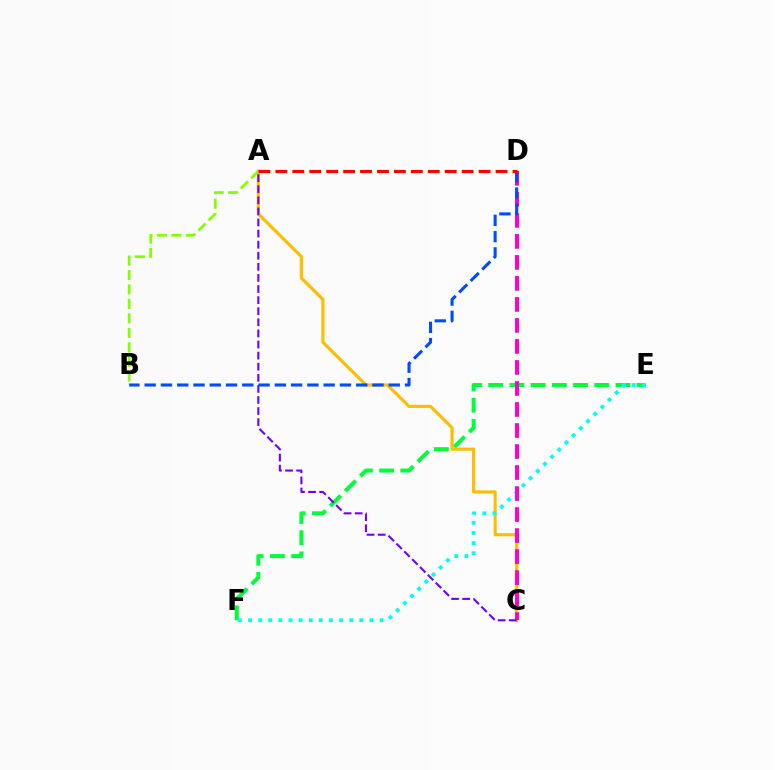{('E', 'F'): [{'color': '#00ff39', 'line_style': 'dashed', 'thickness': 2.88}, {'color': '#00fff6', 'line_style': 'dotted', 'thickness': 2.75}], ('A', 'C'): [{'color': '#ffbd00', 'line_style': 'solid', 'thickness': 2.27}, {'color': '#7200ff', 'line_style': 'dashed', 'thickness': 1.51}], ('C', 'D'): [{'color': '#ff00cf', 'line_style': 'dashed', 'thickness': 2.85}], ('A', 'B'): [{'color': '#84ff00', 'line_style': 'dashed', 'thickness': 1.97}], ('B', 'D'): [{'color': '#004bff', 'line_style': 'dashed', 'thickness': 2.21}], ('A', 'D'): [{'color': '#ff0000', 'line_style': 'dashed', 'thickness': 2.3}]}